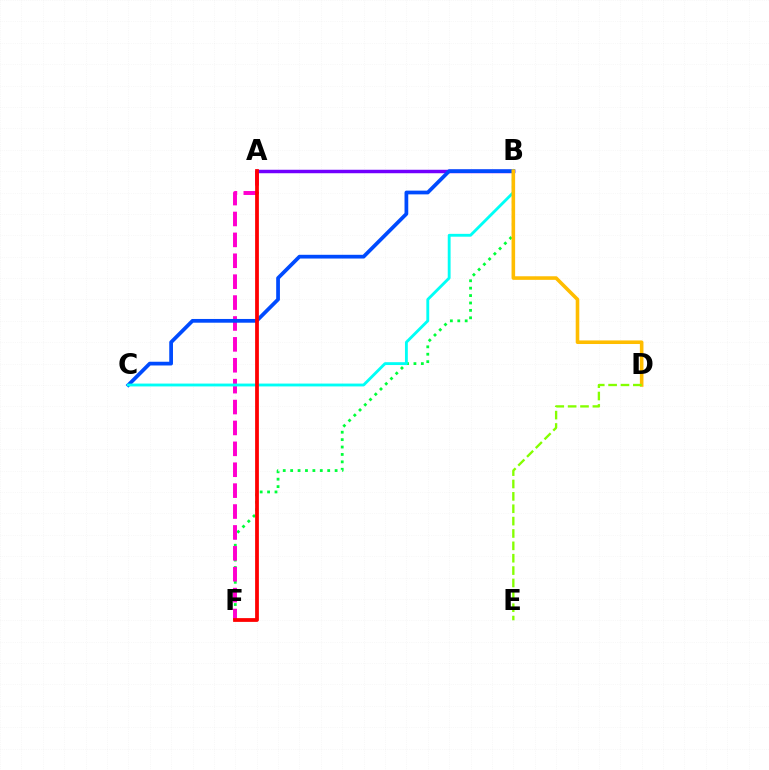{('B', 'F'): [{'color': '#00ff39', 'line_style': 'dotted', 'thickness': 2.01}], ('A', 'F'): [{'color': '#ff00cf', 'line_style': 'dashed', 'thickness': 2.84}, {'color': '#ff0000', 'line_style': 'solid', 'thickness': 2.71}], ('A', 'B'): [{'color': '#7200ff', 'line_style': 'solid', 'thickness': 2.5}], ('B', 'C'): [{'color': '#004bff', 'line_style': 'solid', 'thickness': 2.69}, {'color': '#00fff6', 'line_style': 'solid', 'thickness': 2.05}], ('B', 'D'): [{'color': '#ffbd00', 'line_style': 'solid', 'thickness': 2.58}], ('D', 'E'): [{'color': '#84ff00', 'line_style': 'dashed', 'thickness': 1.68}]}